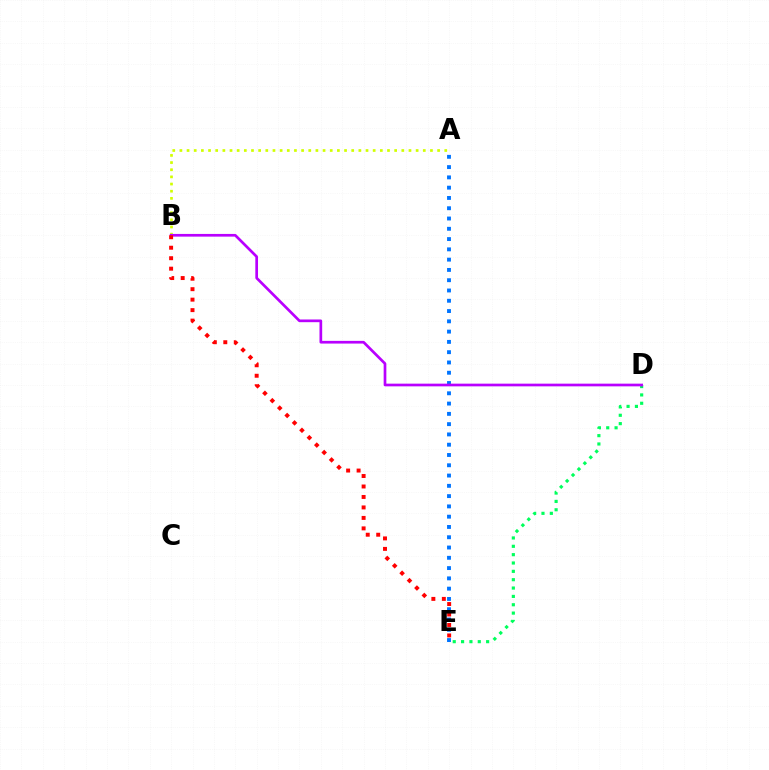{('A', 'B'): [{'color': '#d1ff00', 'line_style': 'dotted', 'thickness': 1.94}], ('D', 'E'): [{'color': '#00ff5c', 'line_style': 'dotted', 'thickness': 2.27}], ('A', 'E'): [{'color': '#0074ff', 'line_style': 'dotted', 'thickness': 2.79}], ('B', 'D'): [{'color': '#b900ff', 'line_style': 'solid', 'thickness': 1.94}], ('B', 'E'): [{'color': '#ff0000', 'line_style': 'dotted', 'thickness': 2.85}]}